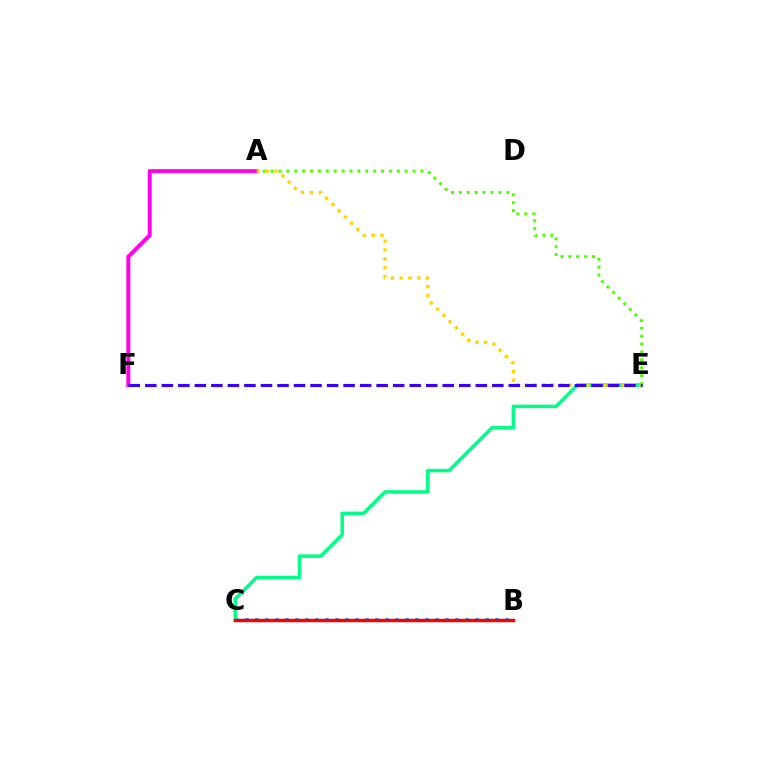{('B', 'C'): [{'color': '#009eff', 'line_style': 'dotted', 'thickness': 2.72}, {'color': '#ff0000', 'line_style': 'solid', 'thickness': 2.47}], ('C', 'E'): [{'color': '#00ff86', 'line_style': 'solid', 'thickness': 2.53}], ('A', 'E'): [{'color': '#4fff00', 'line_style': 'dotted', 'thickness': 2.14}, {'color': '#ffd500', 'line_style': 'dotted', 'thickness': 2.4}], ('A', 'F'): [{'color': '#ff00ed', 'line_style': 'solid', 'thickness': 2.85}], ('E', 'F'): [{'color': '#3700ff', 'line_style': 'dashed', 'thickness': 2.24}]}